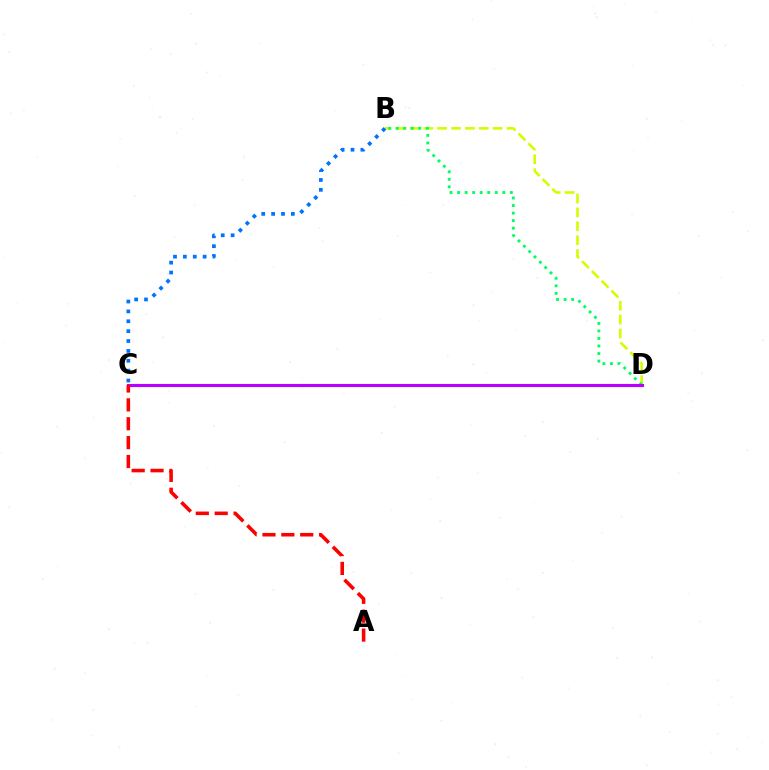{('B', 'D'): [{'color': '#d1ff00', 'line_style': 'dashed', 'thickness': 1.89}, {'color': '#00ff5c', 'line_style': 'dotted', 'thickness': 2.05}], ('B', 'C'): [{'color': '#0074ff', 'line_style': 'dotted', 'thickness': 2.68}], ('C', 'D'): [{'color': '#b900ff', 'line_style': 'solid', 'thickness': 2.24}], ('A', 'C'): [{'color': '#ff0000', 'line_style': 'dashed', 'thickness': 2.56}]}